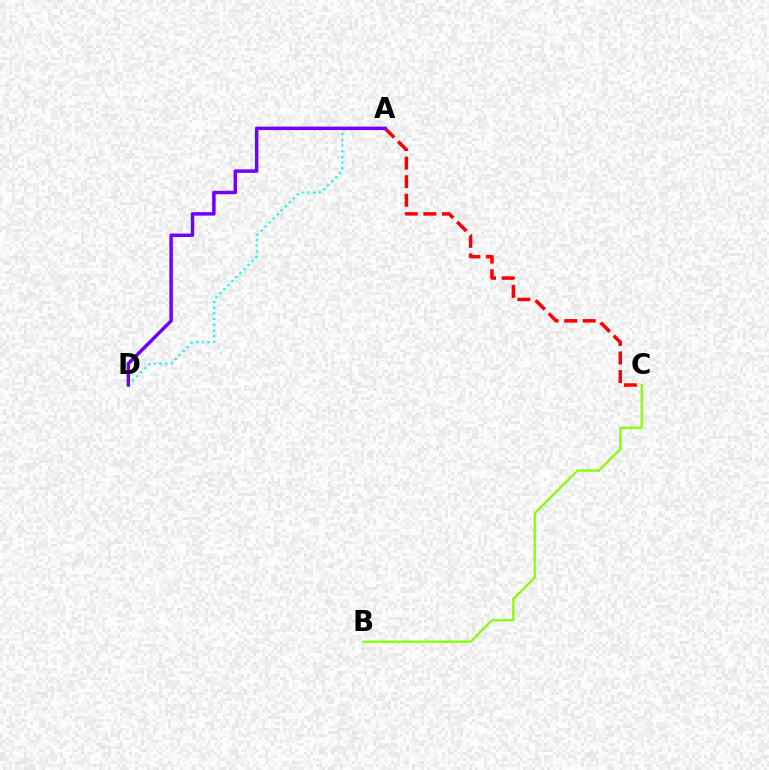{('B', 'C'): [{'color': '#84ff00', 'line_style': 'solid', 'thickness': 1.6}], ('A', 'C'): [{'color': '#ff0000', 'line_style': 'dashed', 'thickness': 2.52}], ('A', 'D'): [{'color': '#00fff6', 'line_style': 'dotted', 'thickness': 1.55}, {'color': '#7200ff', 'line_style': 'solid', 'thickness': 2.51}]}